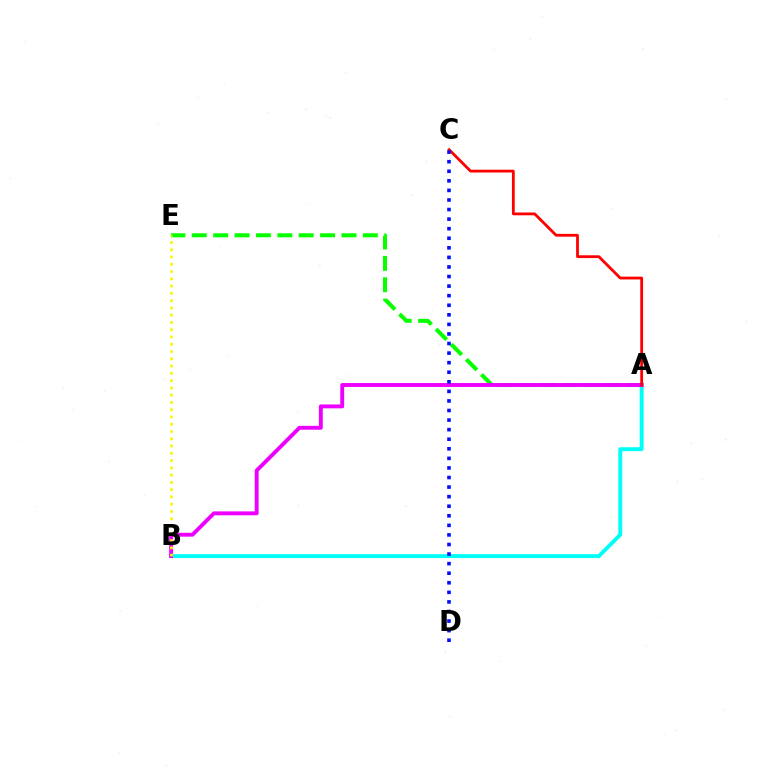{('A', 'B'): [{'color': '#00fff6', 'line_style': 'solid', 'thickness': 2.8}, {'color': '#ee00ff', 'line_style': 'solid', 'thickness': 2.8}], ('A', 'E'): [{'color': '#08ff00', 'line_style': 'dashed', 'thickness': 2.9}], ('A', 'C'): [{'color': '#ff0000', 'line_style': 'solid', 'thickness': 2.01}], ('C', 'D'): [{'color': '#0010ff', 'line_style': 'dotted', 'thickness': 2.6}], ('B', 'E'): [{'color': '#fcf500', 'line_style': 'dotted', 'thickness': 1.98}]}